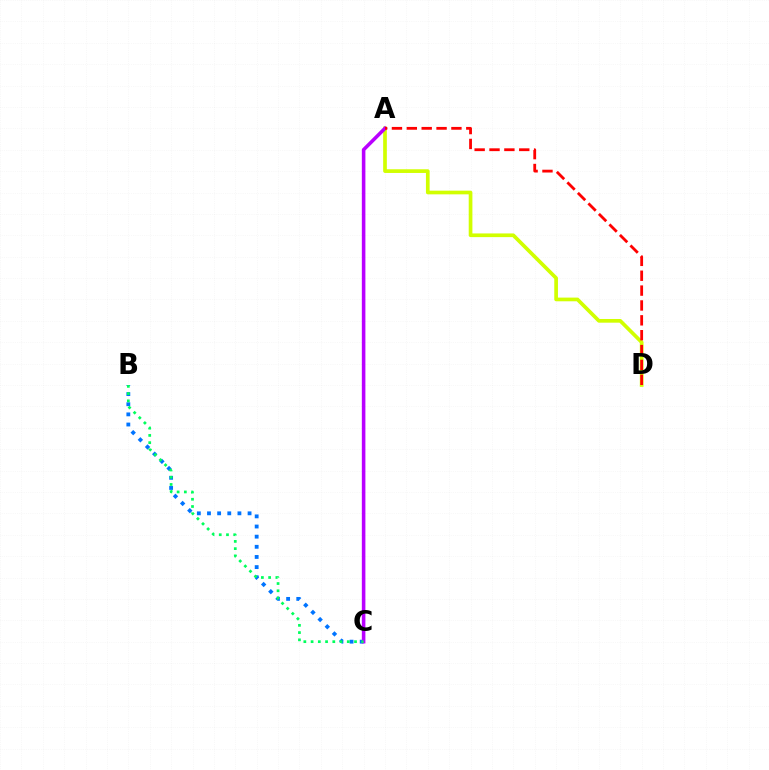{('A', 'D'): [{'color': '#d1ff00', 'line_style': 'solid', 'thickness': 2.66}, {'color': '#ff0000', 'line_style': 'dashed', 'thickness': 2.02}], ('B', 'C'): [{'color': '#0074ff', 'line_style': 'dotted', 'thickness': 2.76}, {'color': '#00ff5c', 'line_style': 'dotted', 'thickness': 1.97}], ('A', 'C'): [{'color': '#b900ff', 'line_style': 'solid', 'thickness': 2.56}]}